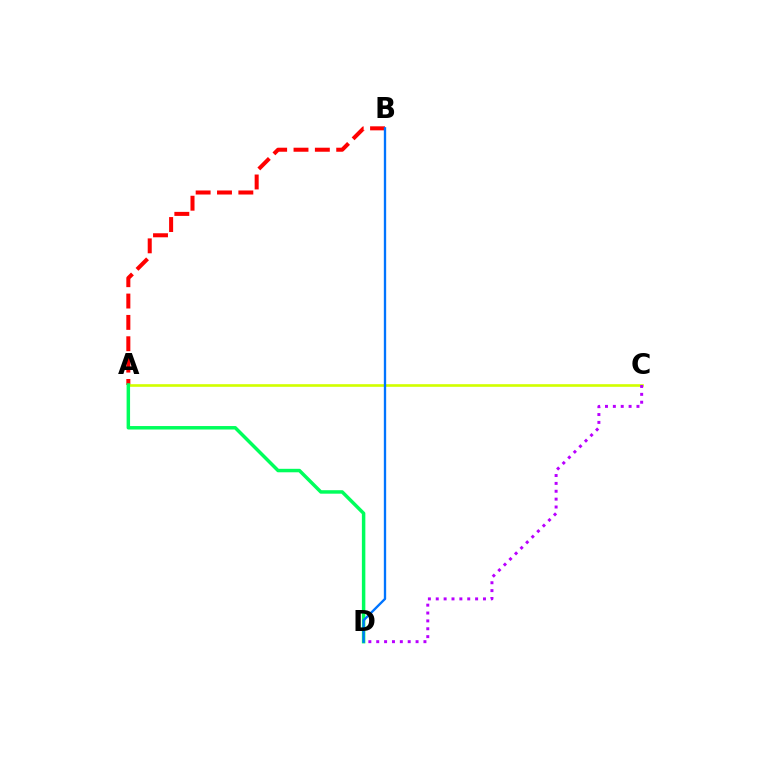{('A', 'B'): [{'color': '#ff0000', 'line_style': 'dashed', 'thickness': 2.9}], ('A', 'C'): [{'color': '#d1ff00', 'line_style': 'solid', 'thickness': 1.9}], ('C', 'D'): [{'color': '#b900ff', 'line_style': 'dotted', 'thickness': 2.14}], ('A', 'D'): [{'color': '#00ff5c', 'line_style': 'solid', 'thickness': 2.5}], ('B', 'D'): [{'color': '#0074ff', 'line_style': 'solid', 'thickness': 1.68}]}